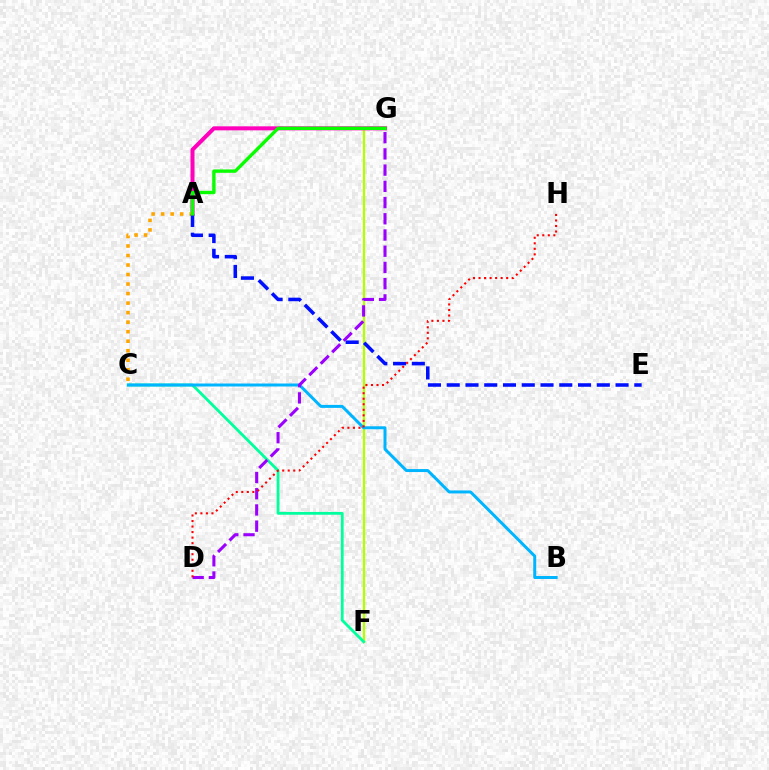{('F', 'G'): [{'color': '#b3ff00', 'line_style': 'solid', 'thickness': 1.64}], ('C', 'F'): [{'color': '#00ff9d', 'line_style': 'solid', 'thickness': 2.01}], ('A', 'G'): [{'color': '#ff00bd', 'line_style': 'solid', 'thickness': 2.89}, {'color': '#08ff00', 'line_style': 'solid', 'thickness': 2.42}], ('B', 'C'): [{'color': '#00b5ff', 'line_style': 'solid', 'thickness': 2.15}], ('A', 'C'): [{'color': '#ffa500', 'line_style': 'dotted', 'thickness': 2.59}], ('A', 'E'): [{'color': '#0010ff', 'line_style': 'dashed', 'thickness': 2.55}], ('D', 'G'): [{'color': '#9b00ff', 'line_style': 'dashed', 'thickness': 2.2}], ('D', 'H'): [{'color': '#ff0000', 'line_style': 'dotted', 'thickness': 1.5}]}